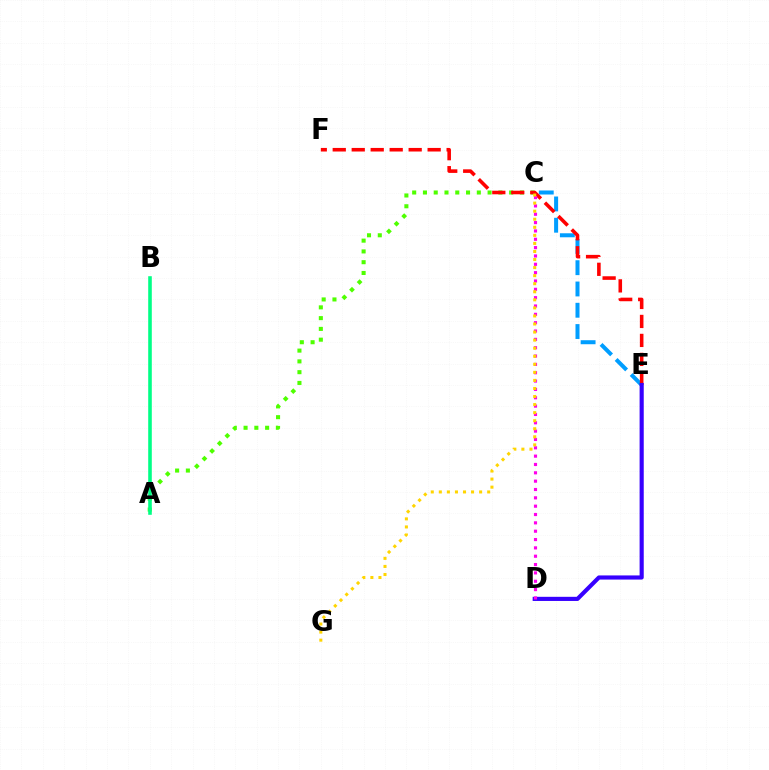{('C', 'E'): [{'color': '#009eff', 'line_style': 'dashed', 'thickness': 2.89}], ('A', 'C'): [{'color': '#4fff00', 'line_style': 'dotted', 'thickness': 2.93}], ('A', 'B'): [{'color': '#00ff86', 'line_style': 'solid', 'thickness': 2.58}], ('E', 'F'): [{'color': '#ff0000', 'line_style': 'dashed', 'thickness': 2.58}], ('D', 'E'): [{'color': '#3700ff', 'line_style': 'solid', 'thickness': 2.98}], ('C', 'D'): [{'color': '#ff00ed', 'line_style': 'dotted', 'thickness': 2.27}], ('C', 'G'): [{'color': '#ffd500', 'line_style': 'dotted', 'thickness': 2.19}]}